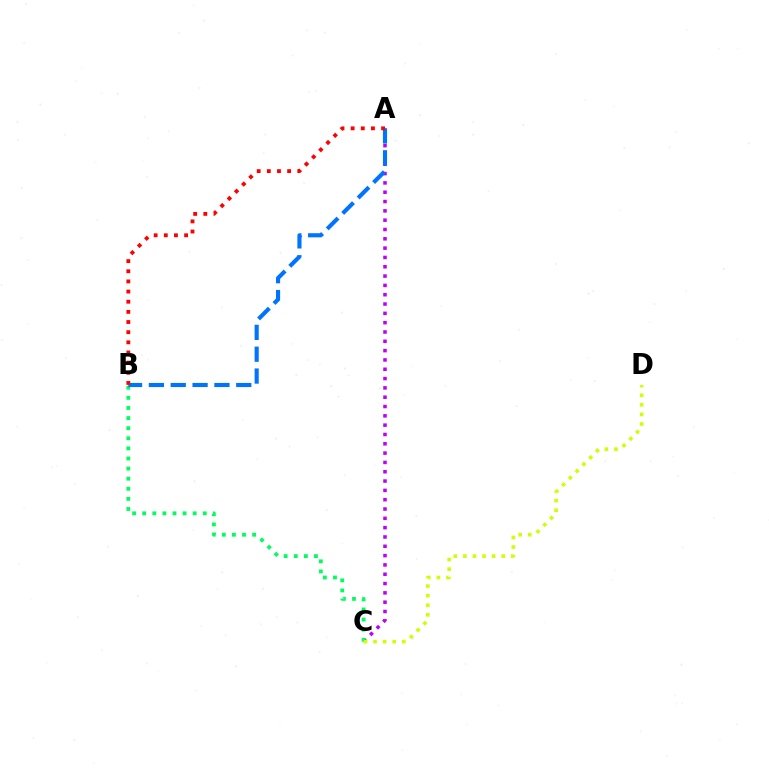{('A', 'C'): [{'color': '#b900ff', 'line_style': 'dotted', 'thickness': 2.53}], ('B', 'C'): [{'color': '#00ff5c', 'line_style': 'dotted', 'thickness': 2.74}], ('A', 'B'): [{'color': '#0074ff', 'line_style': 'dashed', 'thickness': 2.97}, {'color': '#ff0000', 'line_style': 'dotted', 'thickness': 2.76}], ('C', 'D'): [{'color': '#d1ff00', 'line_style': 'dotted', 'thickness': 2.6}]}